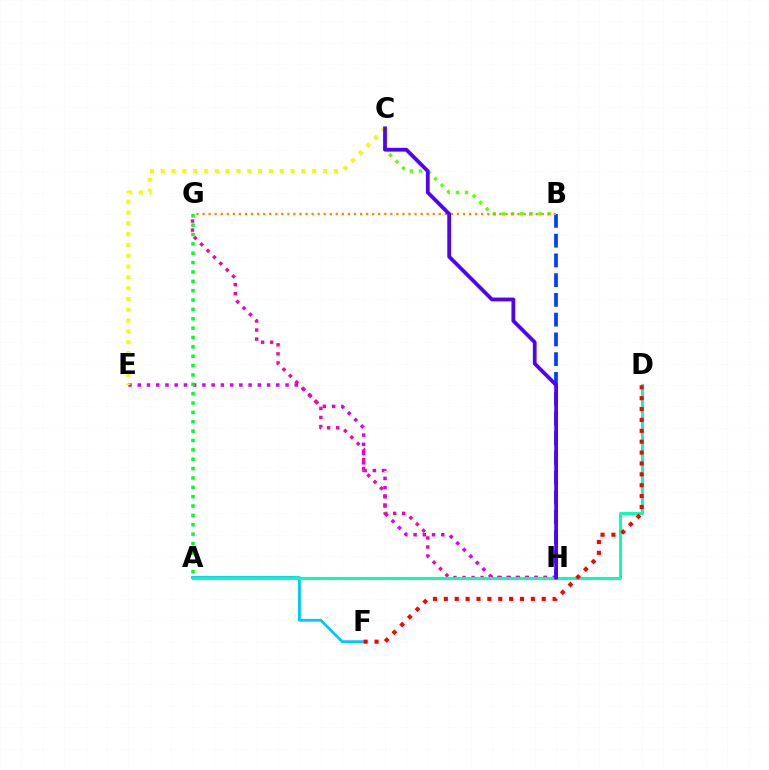{('E', 'H'): [{'color': '#d600ff', 'line_style': 'dotted', 'thickness': 2.51}], ('A', 'F'): [{'color': '#00c7ff', 'line_style': 'solid', 'thickness': 2.02}], ('G', 'H'): [{'color': '#ff00a0', 'line_style': 'dotted', 'thickness': 2.46}], ('A', 'D'): [{'color': '#00ffaf', 'line_style': 'solid', 'thickness': 2.09}], ('B', 'C'): [{'color': '#66ff00', 'line_style': 'dotted', 'thickness': 2.49}], ('D', 'F'): [{'color': '#ff0000', 'line_style': 'dotted', 'thickness': 2.96}], ('A', 'G'): [{'color': '#00ff27', 'line_style': 'dotted', 'thickness': 2.54}], ('B', 'H'): [{'color': '#003fff', 'line_style': 'dashed', 'thickness': 2.68}], ('C', 'E'): [{'color': '#eeff00', 'line_style': 'dotted', 'thickness': 2.94}], ('B', 'G'): [{'color': '#ff8800', 'line_style': 'dotted', 'thickness': 1.65}], ('C', 'H'): [{'color': '#4f00ff', 'line_style': 'solid', 'thickness': 2.71}]}